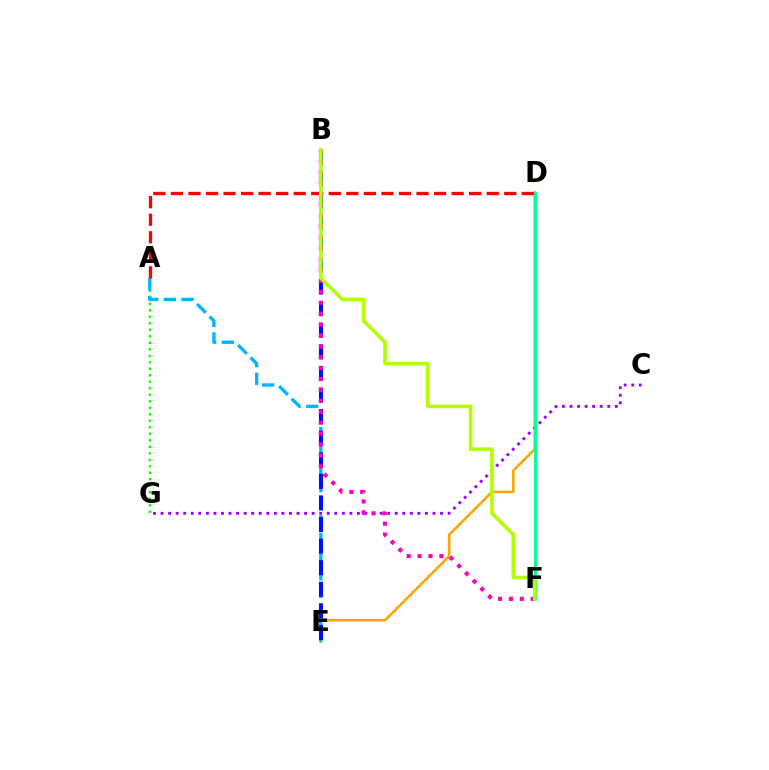{('A', 'G'): [{'color': '#08ff00', 'line_style': 'dotted', 'thickness': 1.77}], ('D', 'E'): [{'color': '#ffa500', 'line_style': 'solid', 'thickness': 1.85}], ('A', 'E'): [{'color': '#00b5ff', 'line_style': 'dashed', 'thickness': 2.4}], ('B', 'E'): [{'color': '#0010ff', 'line_style': 'dashed', 'thickness': 2.93}], ('C', 'G'): [{'color': '#9b00ff', 'line_style': 'dotted', 'thickness': 2.05}], ('A', 'D'): [{'color': '#ff0000', 'line_style': 'dashed', 'thickness': 2.38}], ('D', 'F'): [{'color': '#00ff9d', 'line_style': 'solid', 'thickness': 2.08}], ('B', 'F'): [{'color': '#ff00bd', 'line_style': 'dotted', 'thickness': 2.96}, {'color': '#b3ff00', 'line_style': 'solid', 'thickness': 2.59}]}